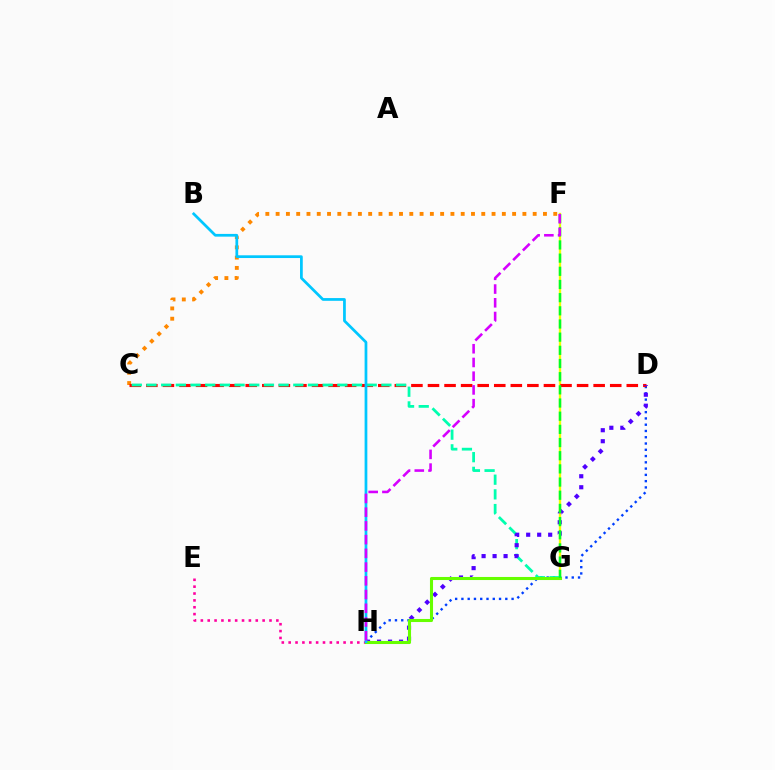{('C', 'F'): [{'color': '#ff8800', 'line_style': 'dotted', 'thickness': 2.79}], ('F', 'G'): [{'color': '#eeff00', 'line_style': 'solid', 'thickness': 1.69}, {'color': '#00ff27', 'line_style': 'dashed', 'thickness': 1.79}], ('D', 'H'): [{'color': '#003fff', 'line_style': 'dotted', 'thickness': 1.7}, {'color': '#4f00ff', 'line_style': 'dotted', 'thickness': 2.99}], ('C', 'D'): [{'color': '#ff0000', 'line_style': 'dashed', 'thickness': 2.25}], ('C', 'G'): [{'color': '#00ffaf', 'line_style': 'dashed', 'thickness': 1.99}], ('E', 'H'): [{'color': '#ff00a0', 'line_style': 'dotted', 'thickness': 1.87}], ('G', 'H'): [{'color': '#66ff00', 'line_style': 'solid', 'thickness': 2.21}], ('B', 'H'): [{'color': '#00c7ff', 'line_style': 'solid', 'thickness': 1.97}], ('F', 'H'): [{'color': '#d600ff', 'line_style': 'dashed', 'thickness': 1.86}]}